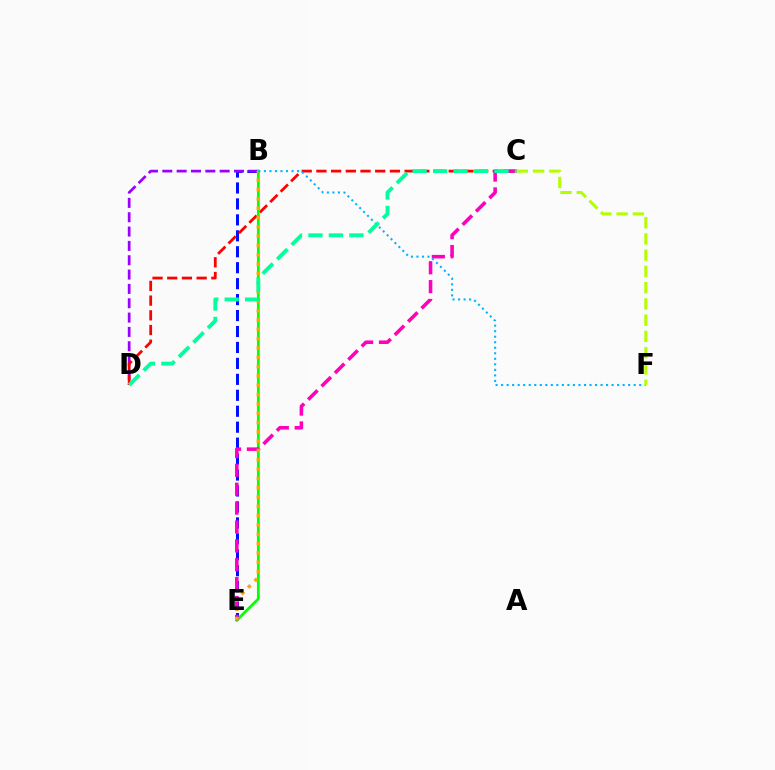{('B', 'E'): [{'color': '#0010ff', 'line_style': 'dashed', 'thickness': 2.17}, {'color': '#08ff00', 'line_style': 'solid', 'thickness': 2.0}, {'color': '#ffa500', 'line_style': 'dotted', 'thickness': 2.53}], ('B', 'D'): [{'color': '#9b00ff', 'line_style': 'dashed', 'thickness': 1.95}], ('C', 'D'): [{'color': '#ff0000', 'line_style': 'dashed', 'thickness': 2.0}, {'color': '#00ff9d', 'line_style': 'dashed', 'thickness': 2.78}], ('C', 'E'): [{'color': '#ff00bd', 'line_style': 'dashed', 'thickness': 2.56}], ('B', 'F'): [{'color': '#00b5ff', 'line_style': 'dotted', 'thickness': 1.5}], ('C', 'F'): [{'color': '#b3ff00', 'line_style': 'dashed', 'thickness': 2.21}]}